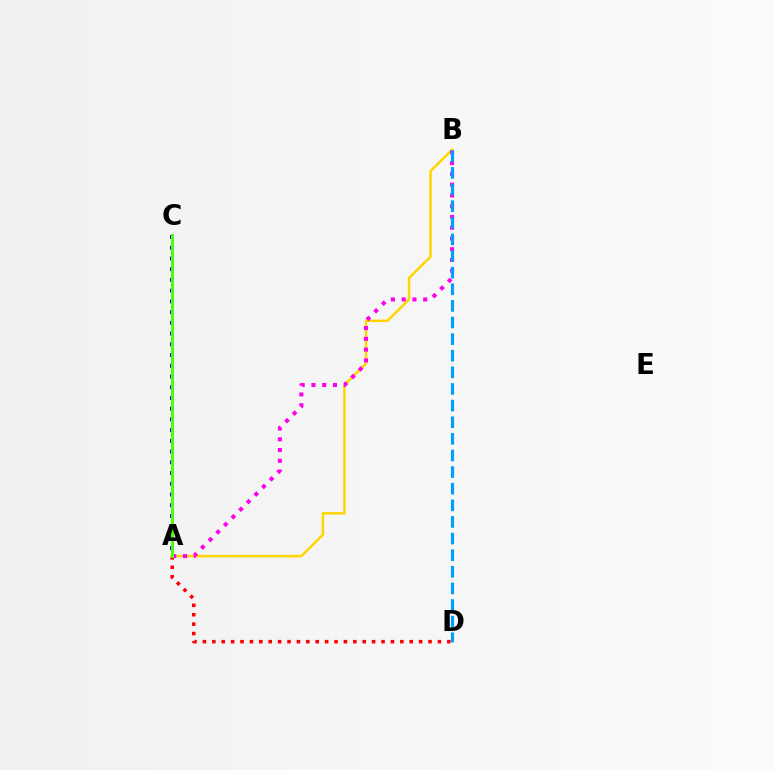{('A', 'D'): [{'color': '#ff0000', 'line_style': 'dotted', 'thickness': 2.55}], ('A', 'C'): [{'color': '#3700ff', 'line_style': 'dotted', 'thickness': 2.91}, {'color': '#00ff86', 'line_style': 'solid', 'thickness': 2.04}, {'color': '#4fff00', 'line_style': 'solid', 'thickness': 2.06}], ('A', 'B'): [{'color': '#ffd500', 'line_style': 'solid', 'thickness': 1.79}, {'color': '#ff00ed', 'line_style': 'dotted', 'thickness': 2.92}], ('B', 'D'): [{'color': '#009eff', 'line_style': 'dashed', 'thickness': 2.26}]}